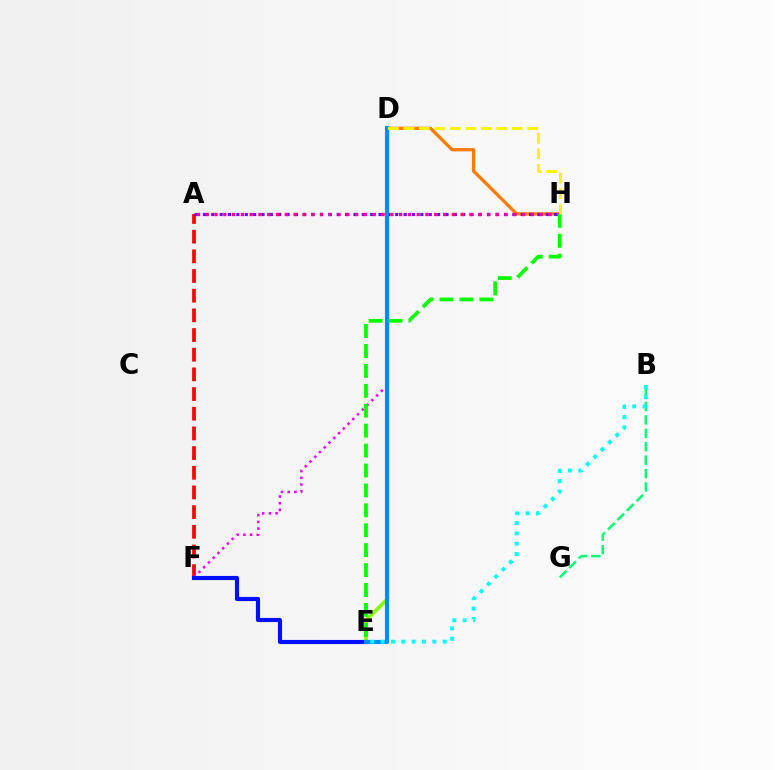{('B', 'G'): [{'color': '#00ff74', 'line_style': 'dashed', 'thickness': 1.82}], ('A', 'F'): [{'color': '#ff0000', 'line_style': 'dashed', 'thickness': 2.67}], ('D', 'F'): [{'color': '#ee00ff', 'line_style': 'dotted', 'thickness': 1.82}], ('D', 'E'): [{'color': '#84ff00', 'line_style': 'solid', 'thickness': 2.58}, {'color': '#008cff', 'line_style': 'solid', 'thickness': 2.98}], ('D', 'H'): [{'color': '#ff7c00', 'line_style': 'solid', 'thickness': 2.38}, {'color': '#fcf500', 'line_style': 'dashed', 'thickness': 2.1}], ('A', 'H'): [{'color': '#7200ff', 'line_style': 'dotted', 'thickness': 2.27}, {'color': '#ff0094', 'line_style': 'dotted', 'thickness': 2.39}], ('E', 'F'): [{'color': '#0010ff', 'line_style': 'solid', 'thickness': 2.98}], ('E', 'H'): [{'color': '#08ff00', 'line_style': 'dashed', 'thickness': 2.71}], ('B', 'E'): [{'color': '#00fff6', 'line_style': 'dotted', 'thickness': 2.81}]}